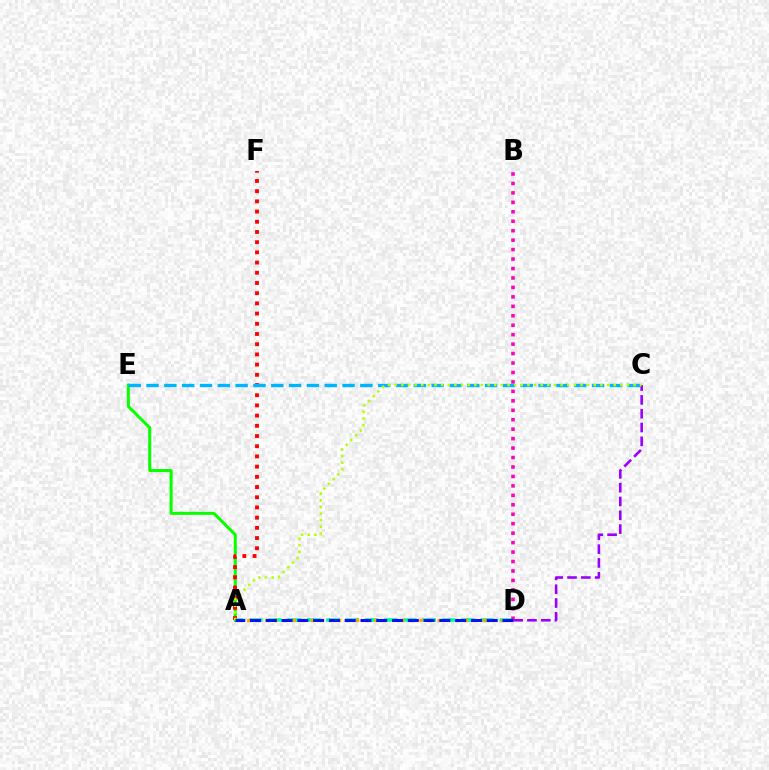{('A', 'D'): [{'color': '#00ff9d', 'line_style': 'dashed', 'thickness': 2.62}, {'color': '#ffa500', 'line_style': 'dotted', 'thickness': 2.46}, {'color': '#0010ff', 'line_style': 'dashed', 'thickness': 2.14}], ('A', 'E'): [{'color': '#08ff00', 'line_style': 'solid', 'thickness': 2.18}], ('A', 'F'): [{'color': '#ff0000', 'line_style': 'dotted', 'thickness': 2.77}], ('C', 'E'): [{'color': '#00b5ff', 'line_style': 'dashed', 'thickness': 2.42}], ('C', 'D'): [{'color': '#9b00ff', 'line_style': 'dashed', 'thickness': 1.88}], ('B', 'D'): [{'color': '#ff00bd', 'line_style': 'dotted', 'thickness': 2.57}], ('A', 'C'): [{'color': '#b3ff00', 'line_style': 'dotted', 'thickness': 1.8}]}